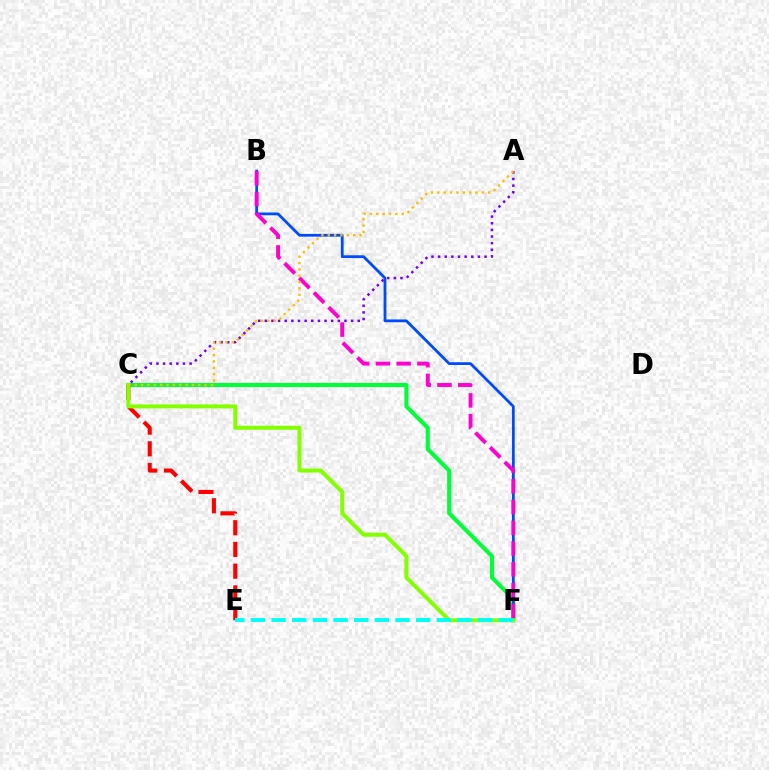{('C', 'F'): [{'color': '#00ff39', 'line_style': 'solid', 'thickness': 2.93}, {'color': '#84ff00', 'line_style': 'solid', 'thickness': 2.86}], ('B', 'F'): [{'color': '#004bff', 'line_style': 'solid', 'thickness': 2.01}, {'color': '#ff00cf', 'line_style': 'dashed', 'thickness': 2.82}], ('C', 'E'): [{'color': '#ff0000', 'line_style': 'dashed', 'thickness': 2.95}], ('A', 'C'): [{'color': '#7200ff', 'line_style': 'dotted', 'thickness': 1.8}, {'color': '#ffbd00', 'line_style': 'dotted', 'thickness': 1.73}], ('E', 'F'): [{'color': '#00fff6', 'line_style': 'dashed', 'thickness': 2.81}]}